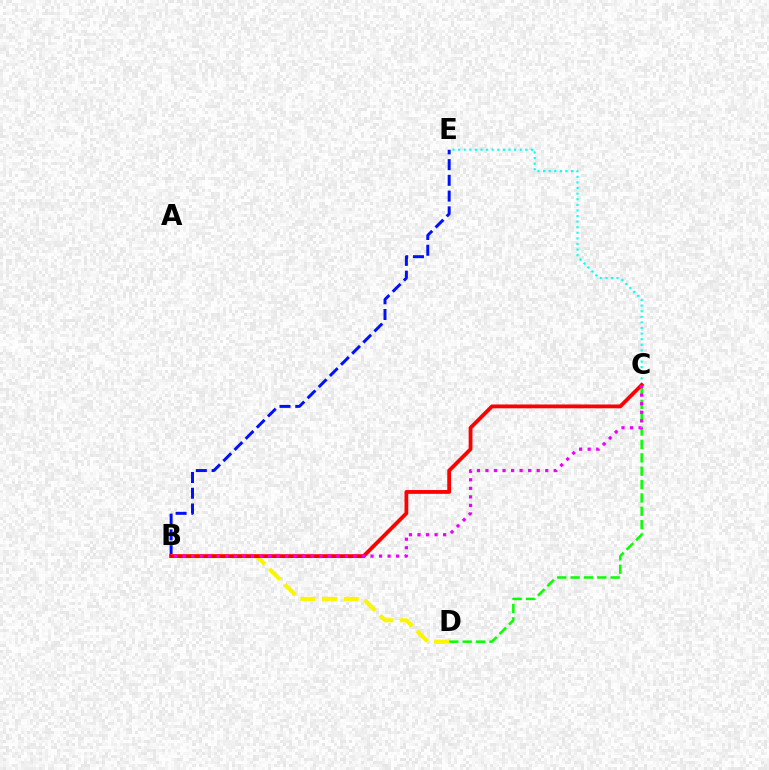{('C', 'D'): [{'color': '#08ff00', 'line_style': 'dashed', 'thickness': 1.82}], ('B', 'E'): [{'color': '#0010ff', 'line_style': 'dashed', 'thickness': 2.14}], ('B', 'D'): [{'color': '#fcf500', 'line_style': 'dashed', 'thickness': 2.94}], ('C', 'E'): [{'color': '#00fff6', 'line_style': 'dotted', 'thickness': 1.52}], ('B', 'C'): [{'color': '#ff0000', 'line_style': 'solid', 'thickness': 2.74}, {'color': '#ee00ff', 'line_style': 'dotted', 'thickness': 2.32}]}